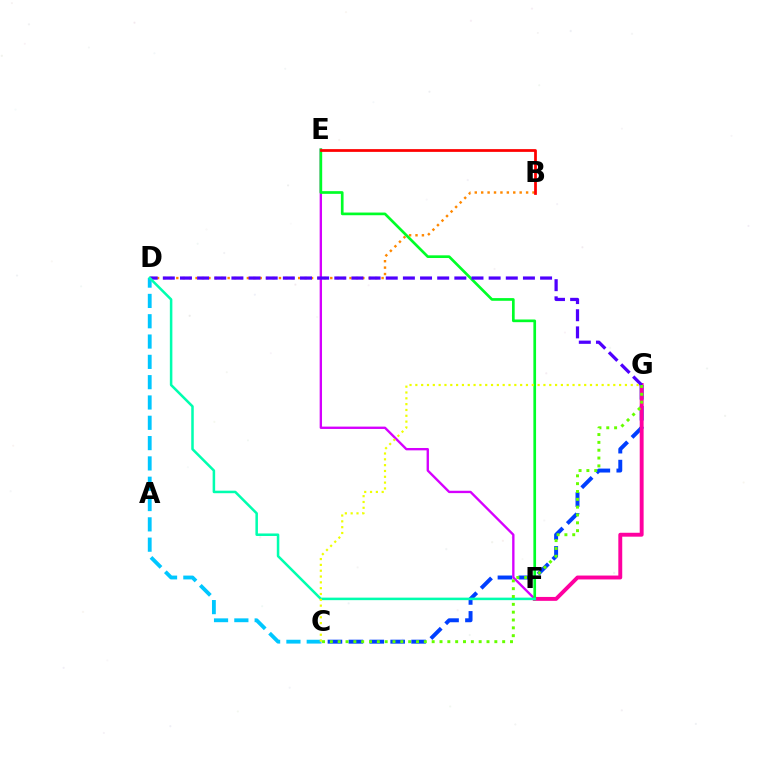{('C', 'G'): [{'color': '#003fff', 'line_style': 'dashed', 'thickness': 2.84}, {'color': '#66ff00', 'line_style': 'dotted', 'thickness': 2.13}, {'color': '#eeff00', 'line_style': 'dotted', 'thickness': 1.58}], ('E', 'F'): [{'color': '#d600ff', 'line_style': 'solid', 'thickness': 1.7}, {'color': '#00ff27', 'line_style': 'solid', 'thickness': 1.93}], ('F', 'G'): [{'color': '#ff00a0', 'line_style': 'solid', 'thickness': 2.81}], ('B', 'D'): [{'color': '#ff8800', 'line_style': 'dotted', 'thickness': 1.74}], ('D', 'G'): [{'color': '#4f00ff', 'line_style': 'dashed', 'thickness': 2.33}], ('C', 'D'): [{'color': '#00c7ff', 'line_style': 'dashed', 'thickness': 2.76}], ('D', 'F'): [{'color': '#00ffaf', 'line_style': 'solid', 'thickness': 1.82}], ('B', 'E'): [{'color': '#ff0000', 'line_style': 'solid', 'thickness': 1.98}]}